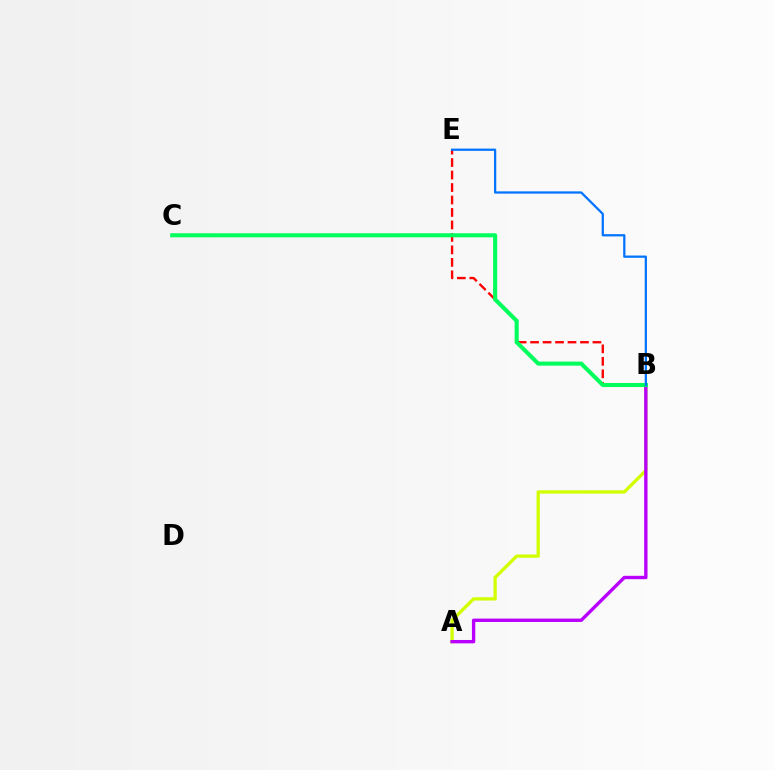{('A', 'B'): [{'color': '#d1ff00', 'line_style': 'solid', 'thickness': 2.36}, {'color': '#b900ff', 'line_style': 'solid', 'thickness': 2.42}], ('B', 'E'): [{'color': '#ff0000', 'line_style': 'dashed', 'thickness': 1.69}, {'color': '#0074ff', 'line_style': 'solid', 'thickness': 1.63}], ('B', 'C'): [{'color': '#00ff5c', 'line_style': 'solid', 'thickness': 2.94}]}